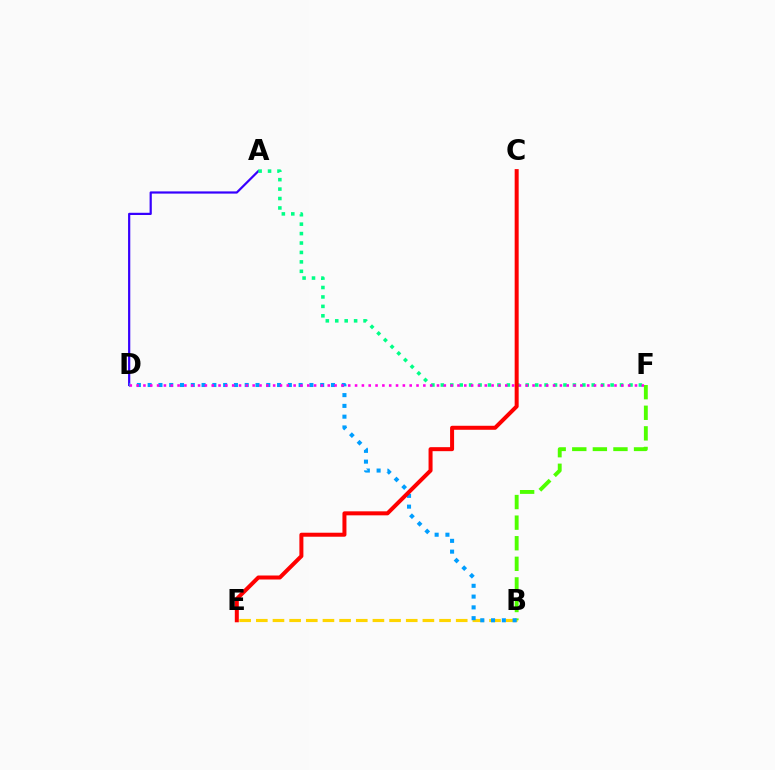{('A', 'D'): [{'color': '#3700ff', 'line_style': 'solid', 'thickness': 1.59}], ('B', 'E'): [{'color': '#ffd500', 'line_style': 'dashed', 'thickness': 2.26}], ('B', 'F'): [{'color': '#4fff00', 'line_style': 'dashed', 'thickness': 2.8}], ('B', 'D'): [{'color': '#009eff', 'line_style': 'dotted', 'thickness': 2.93}], ('A', 'F'): [{'color': '#00ff86', 'line_style': 'dotted', 'thickness': 2.56}], ('D', 'F'): [{'color': '#ff00ed', 'line_style': 'dotted', 'thickness': 1.85}], ('C', 'E'): [{'color': '#ff0000', 'line_style': 'solid', 'thickness': 2.88}]}